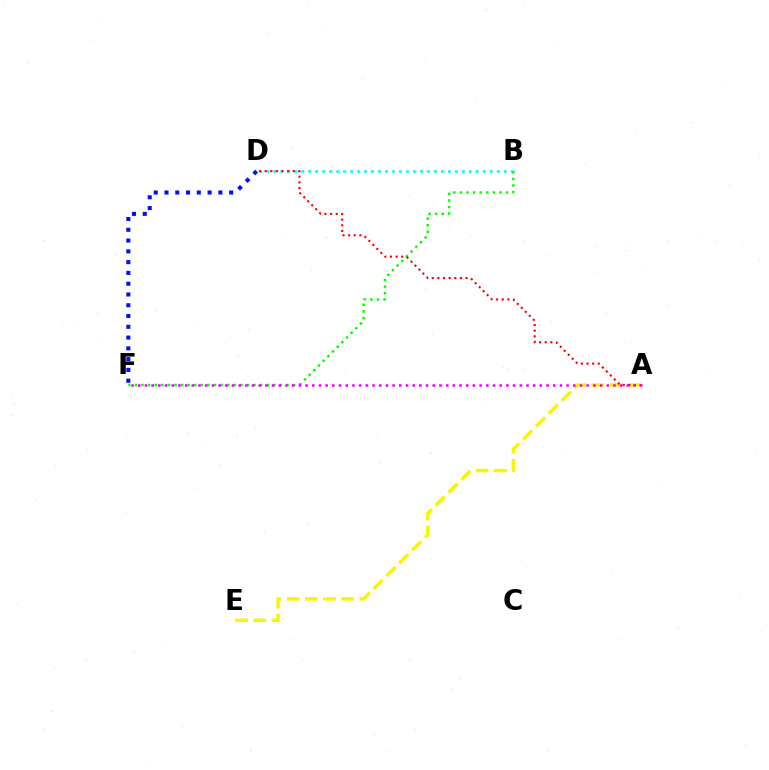{('B', 'D'): [{'color': '#00fff6', 'line_style': 'dotted', 'thickness': 1.9}], ('B', 'F'): [{'color': '#08ff00', 'line_style': 'dotted', 'thickness': 1.79}], ('D', 'F'): [{'color': '#0010ff', 'line_style': 'dotted', 'thickness': 2.93}], ('A', 'E'): [{'color': '#fcf500', 'line_style': 'dashed', 'thickness': 2.47}], ('A', 'D'): [{'color': '#ff0000', 'line_style': 'dotted', 'thickness': 1.53}], ('A', 'F'): [{'color': '#ee00ff', 'line_style': 'dotted', 'thickness': 1.82}]}